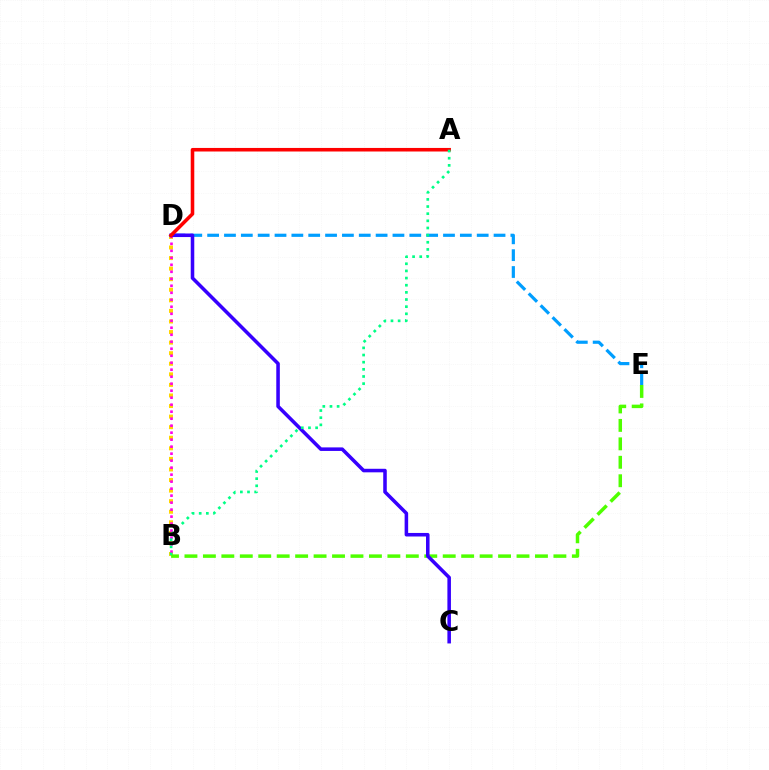{('B', 'D'): [{'color': '#ffd500', 'line_style': 'dotted', 'thickness': 2.87}, {'color': '#ff00ed', 'line_style': 'dotted', 'thickness': 1.9}], ('B', 'E'): [{'color': '#4fff00', 'line_style': 'dashed', 'thickness': 2.51}], ('D', 'E'): [{'color': '#009eff', 'line_style': 'dashed', 'thickness': 2.29}], ('C', 'D'): [{'color': '#3700ff', 'line_style': 'solid', 'thickness': 2.55}], ('A', 'D'): [{'color': '#ff0000', 'line_style': 'solid', 'thickness': 2.56}], ('A', 'B'): [{'color': '#00ff86', 'line_style': 'dotted', 'thickness': 1.94}]}